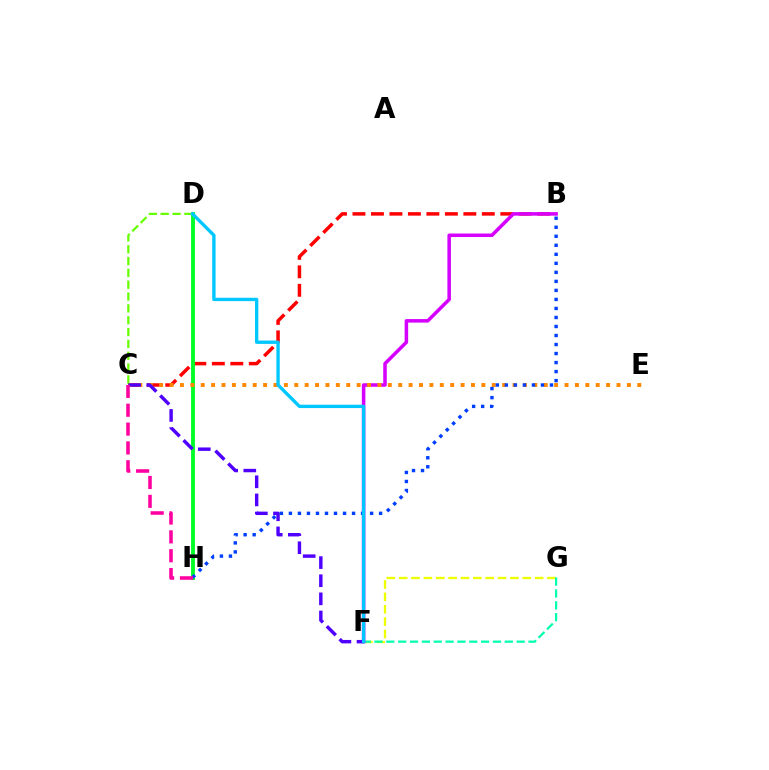{('B', 'C'): [{'color': '#ff0000', 'line_style': 'dashed', 'thickness': 2.51}], ('F', 'G'): [{'color': '#eeff00', 'line_style': 'dashed', 'thickness': 1.68}, {'color': '#00ffaf', 'line_style': 'dashed', 'thickness': 1.61}], ('D', 'H'): [{'color': '#00ff27', 'line_style': 'solid', 'thickness': 2.78}], ('B', 'F'): [{'color': '#d600ff', 'line_style': 'solid', 'thickness': 2.54}], ('C', 'E'): [{'color': '#ff8800', 'line_style': 'dotted', 'thickness': 2.82}], ('C', 'D'): [{'color': '#66ff00', 'line_style': 'dashed', 'thickness': 1.61}], ('C', 'F'): [{'color': '#4f00ff', 'line_style': 'dashed', 'thickness': 2.46}], ('B', 'H'): [{'color': '#003fff', 'line_style': 'dotted', 'thickness': 2.45}], ('C', 'H'): [{'color': '#ff00a0', 'line_style': 'dashed', 'thickness': 2.56}], ('D', 'F'): [{'color': '#00c7ff', 'line_style': 'solid', 'thickness': 2.4}]}